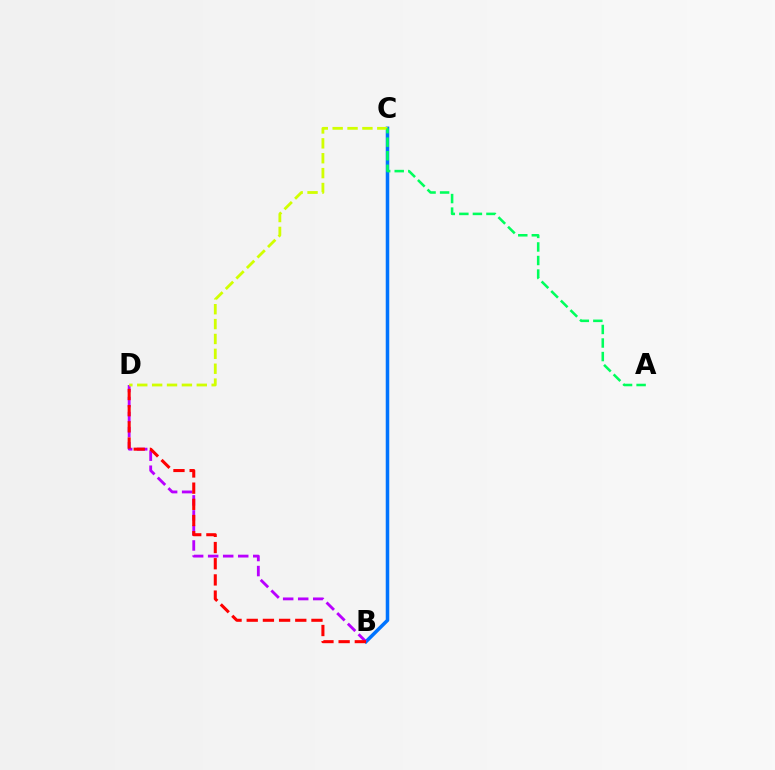{('B', 'C'): [{'color': '#0074ff', 'line_style': 'solid', 'thickness': 2.54}], ('B', 'D'): [{'color': '#b900ff', 'line_style': 'dashed', 'thickness': 2.04}, {'color': '#ff0000', 'line_style': 'dashed', 'thickness': 2.2}], ('C', 'D'): [{'color': '#d1ff00', 'line_style': 'dashed', 'thickness': 2.02}], ('A', 'C'): [{'color': '#00ff5c', 'line_style': 'dashed', 'thickness': 1.84}]}